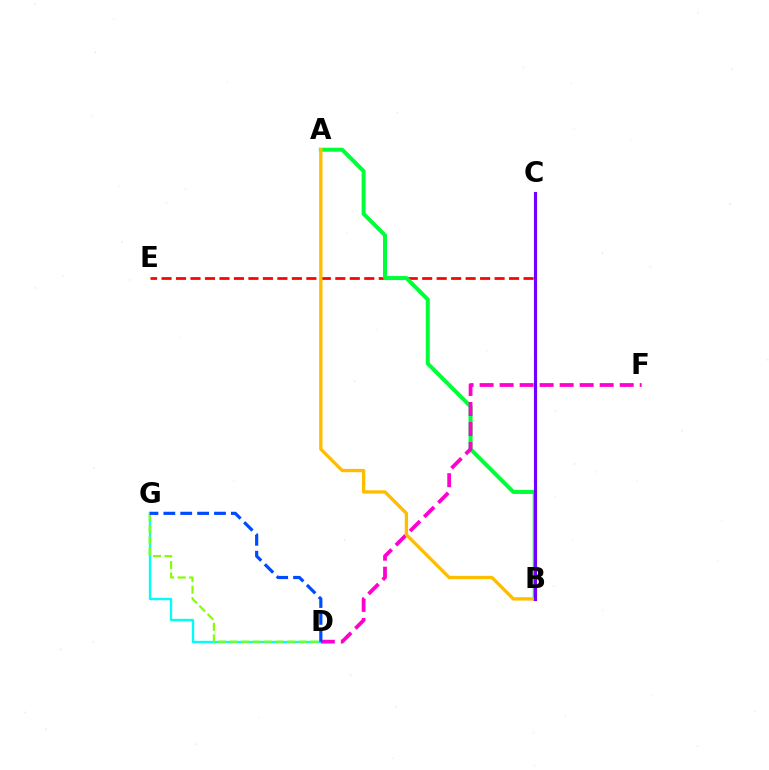{('D', 'G'): [{'color': '#00fff6', 'line_style': 'solid', 'thickness': 1.7}, {'color': '#84ff00', 'line_style': 'dashed', 'thickness': 1.56}, {'color': '#004bff', 'line_style': 'dashed', 'thickness': 2.29}], ('C', 'E'): [{'color': '#ff0000', 'line_style': 'dashed', 'thickness': 1.97}], ('A', 'B'): [{'color': '#00ff39', 'line_style': 'solid', 'thickness': 2.88}, {'color': '#ffbd00', 'line_style': 'solid', 'thickness': 2.4}], ('D', 'F'): [{'color': '#ff00cf', 'line_style': 'dashed', 'thickness': 2.72}], ('B', 'C'): [{'color': '#7200ff', 'line_style': 'solid', 'thickness': 2.25}]}